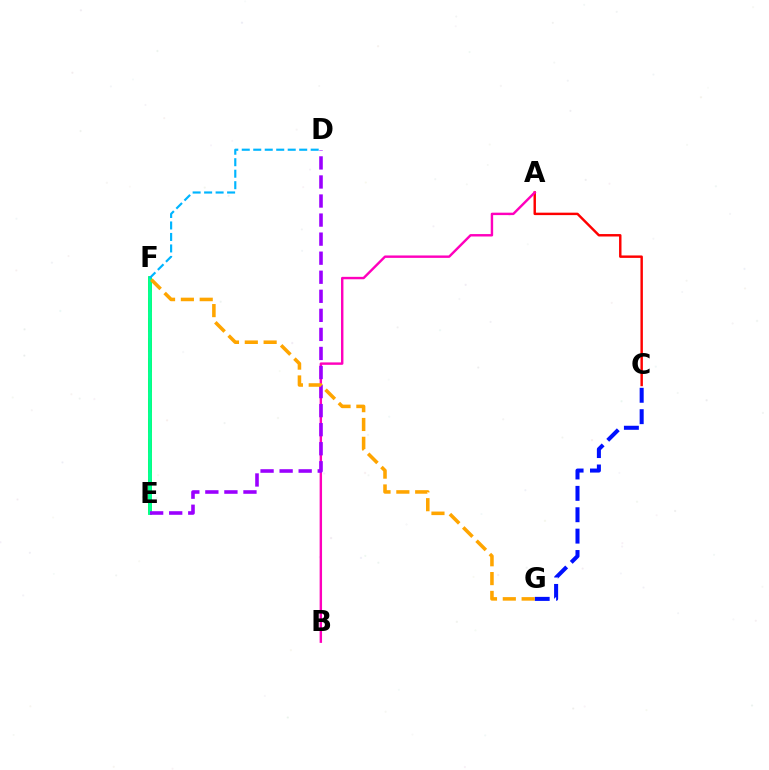{('E', 'F'): [{'color': '#b3ff00', 'line_style': 'dashed', 'thickness': 2.73}, {'color': '#08ff00', 'line_style': 'solid', 'thickness': 2.57}, {'color': '#00ff9d', 'line_style': 'solid', 'thickness': 2.55}], ('A', 'C'): [{'color': '#ff0000', 'line_style': 'solid', 'thickness': 1.76}], ('C', 'G'): [{'color': '#0010ff', 'line_style': 'dashed', 'thickness': 2.91}], ('A', 'B'): [{'color': '#ff00bd', 'line_style': 'solid', 'thickness': 1.74}], ('D', 'E'): [{'color': '#9b00ff', 'line_style': 'dashed', 'thickness': 2.59}], ('D', 'F'): [{'color': '#00b5ff', 'line_style': 'dashed', 'thickness': 1.56}], ('F', 'G'): [{'color': '#ffa500', 'line_style': 'dashed', 'thickness': 2.56}]}